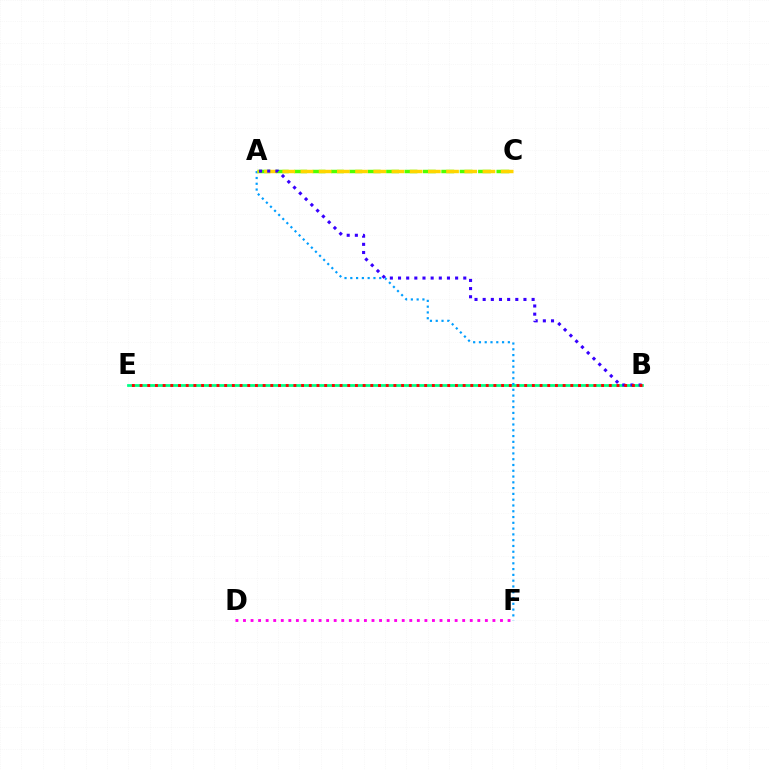{('B', 'E'): [{'color': '#00ff86', 'line_style': 'solid', 'thickness': 1.99}, {'color': '#ff0000', 'line_style': 'dotted', 'thickness': 2.09}], ('A', 'F'): [{'color': '#009eff', 'line_style': 'dotted', 'thickness': 1.57}], ('D', 'F'): [{'color': '#ff00ed', 'line_style': 'dotted', 'thickness': 2.05}], ('A', 'C'): [{'color': '#4fff00', 'line_style': 'dashed', 'thickness': 2.5}, {'color': '#ffd500', 'line_style': 'dashed', 'thickness': 2.47}], ('A', 'B'): [{'color': '#3700ff', 'line_style': 'dotted', 'thickness': 2.22}]}